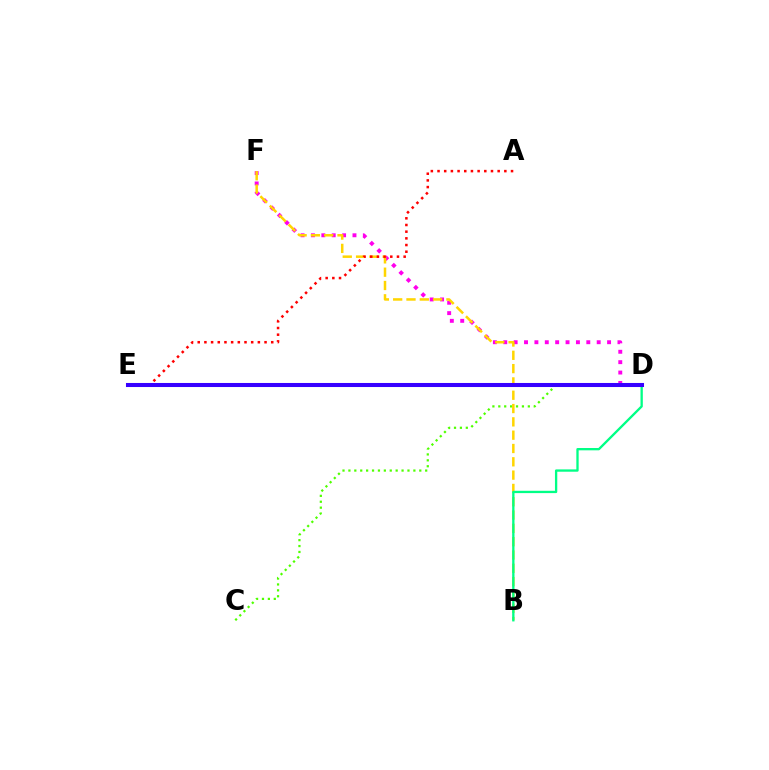{('C', 'D'): [{'color': '#4fff00', 'line_style': 'dotted', 'thickness': 1.6}], ('D', 'F'): [{'color': '#ff00ed', 'line_style': 'dotted', 'thickness': 2.82}], ('B', 'F'): [{'color': '#ffd500', 'line_style': 'dashed', 'thickness': 1.81}], ('A', 'E'): [{'color': '#ff0000', 'line_style': 'dotted', 'thickness': 1.82}], ('B', 'D'): [{'color': '#00ff86', 'line_style': 'solid', 'thickness': 1.67}], ('D', 'E'): [{'color': '#009eff', 'line_style': 'dashed', 'thickness': 2.11}, {'color': '#3700ff', 'line_style': 'solid', 'thickness': 2.92}]}